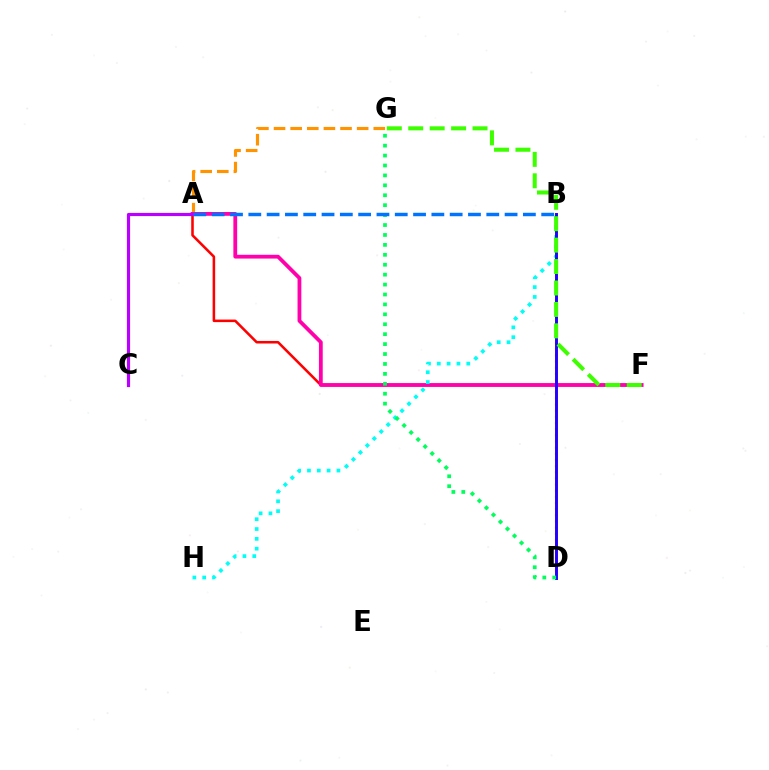{('B', 'D'): [{'color': '#d1ff00', 'line_style': 'dotted', 'thickness': 1.67}, {'color': '#2500ff', 'line_style': 'solid', 'thickness': 2.12}], ('A', 'G'): [{'color': '#ff9400', 'line_style': 'dashed', 'thickness': 2.26}], ('A', 'F'): [{'color': '#ff0000', 'line_style': 'solid', 'thickness': 1.84}, {'color': '#ff00ac', 'line_style': 'solid', 'thickness': 2.73}], ('B', 'H'): [{'color': '#00fff6', 'line_style': 'dotted', 'thickness': 2.67}], ('A', 'C'): [{'color': '#b900ff', 'line_style': 'solid', 'thickness': 2.27}], ('F', 'G'): [{'color': '#3dff00', 'line_style': 'dashed', 'thickness': 2.91}], ('D', 'G'): [{'color': '#00ff5c', 'line_style': 'dotted', 'thickness': 2.7}], ('A', 'B'): [{'color': '#0074ff', 'line_style': 'dashed', 'thickness': 2.49}]}